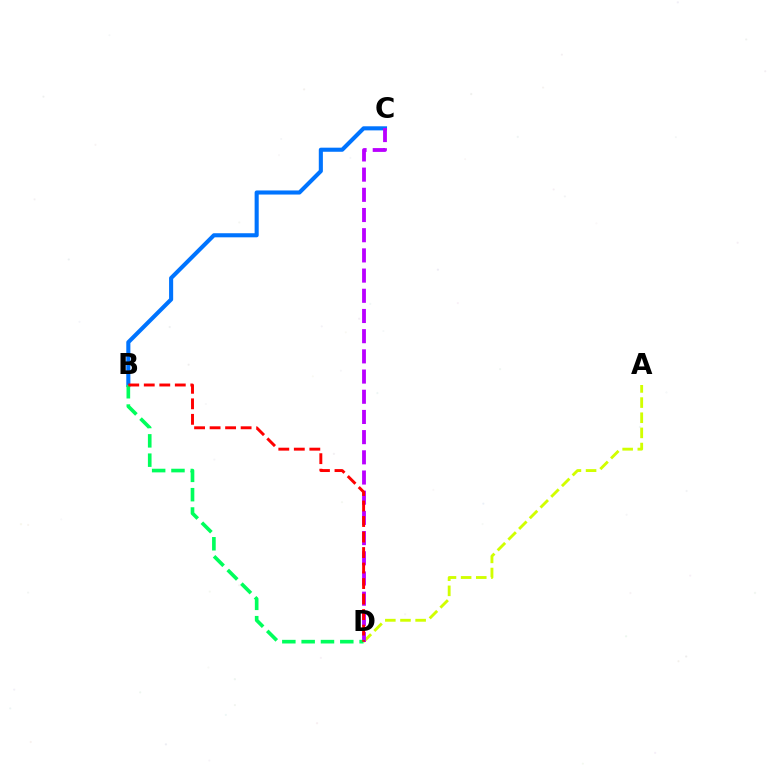{('A', 'D'): [{'color': '#d1ff00', 'line_style': 'dashed', 'thickness': 2.06}], ('B', 'C'): [{'color': '#0074ff', 'line_style': 'solid', 'thickness': 2.94}], ('C', 'D'): [{'color': '#b900ff', 'line_style': 'dashed', 'thickness': 2.74}], ('B', 'D'): [{'color': '#00ff5c', 'line_style': 'dashed', 'thickness': 2.62}, {'color': '#ff0000', 'line_style': 'dashed', 'thickness': 2.11}]}